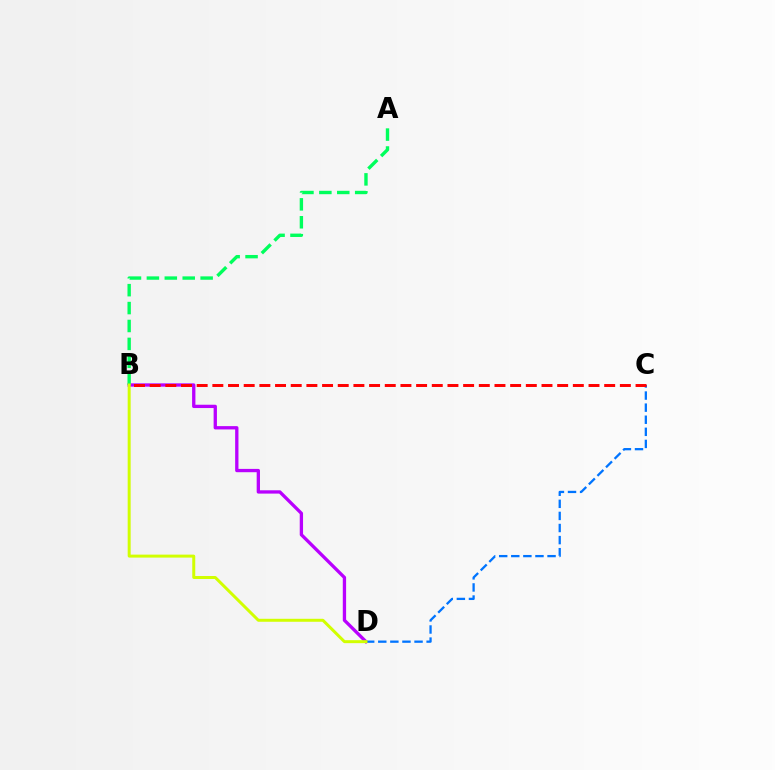{('B', 'D'): [{'color': '#b900ff', 'line_style': 'solid', 'thickness': 2.38}, {'color': '#d1ff00', 'line_style': 'solid', 'thickness': 2.15}], ('A', 'B'): [{'color': '#00ff5c', 'line_style': 'dashed', 'thickness': 2.43}], ('C', 'D'): [{'color': '#0074ff', 'line_style': 'dashed', 'thickness': 1.64}], ('B', 'C'): [{'color': '#ff0000', 'line_style': 'dashed', 'thickness': 2.13}]}